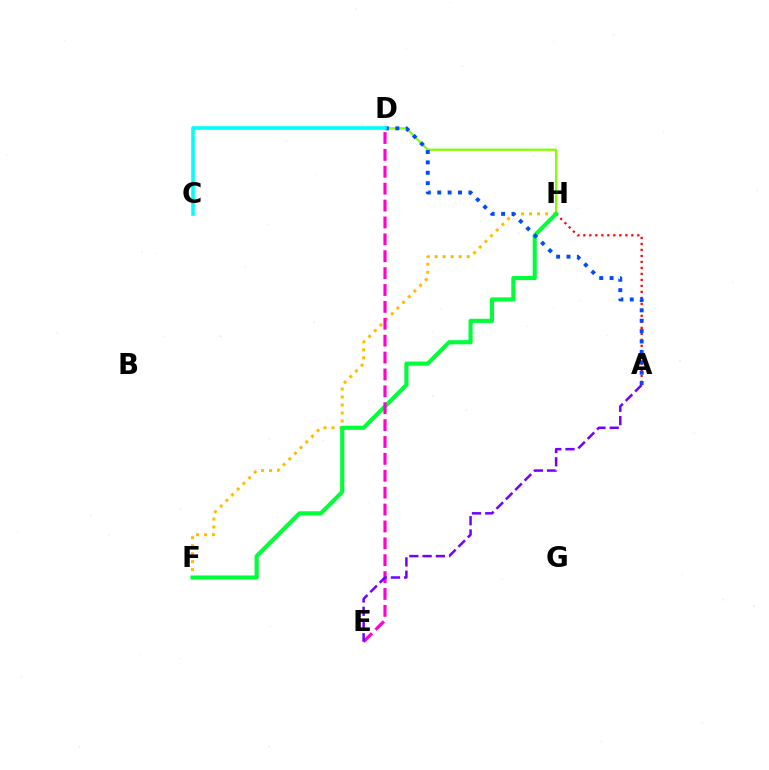{('F', 'H'): [{'color': '#ffbd00', 'line_style': 'dotted', 'thickness': 2.18}, {'color': '#00ff39', 'line_style': 'solid', 'thickness': 2.97}], ('A', 'H'): [{'color': '#ff0000', 'line_style': 'dotted', 'thickness': 1.63}], ('D', 'H'): [{'color': '#84ff00', 'line_style': 'solid', 'thickness': 1.64}], ('D', 'E'): [{'color': '#ff00cf', 'line_style': 'dashed', 'thickness': 2.29}], ('A', 'D'): [{'color': '#004bff', 'line_style': 'dotted', 'thickness': 2.82}], ('A', 'E'): [{'color': '#7200ff', 'line_style': 'dashed', 'thickness': 1.8}], ('C', 'D'): [{'color': '#00fff6', 'line_style': 'solid', 'thickness': 2.57}]}